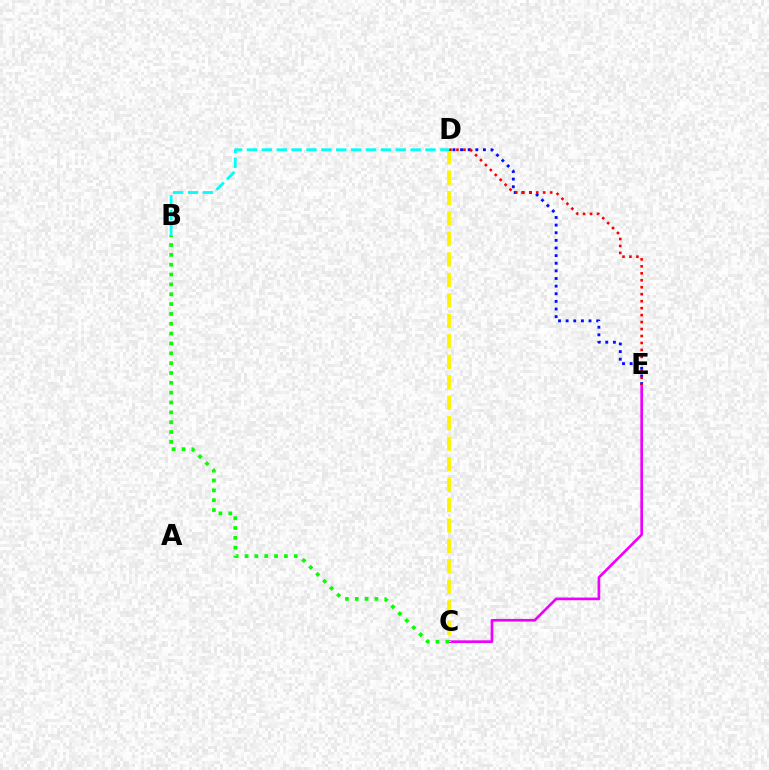{('C', 'E'): [{'color': '#ee00ff', 'line_style': 'solid', 'thickness': 1.92}], ('D', 'E'): [{'color': '#0010ff', 'line_style': 'dotted', 'thickness': 2.07}, {'color': '#ff0000', 'line_style': 'dotted', 'thickness': 1.89}], ('C', 'D'): [{'color': '#fcf500', 'line_style': 'dashed', 'thickness': 2.78}], ('B', 'D'): [{'color': '#00fff6', 'line_style': 'dashed', 'thickness': 2.02}], ('B', 'C'): [{'color': '#08ff00', 'line_style': 'dotted', 'thickness': 2.67}]}